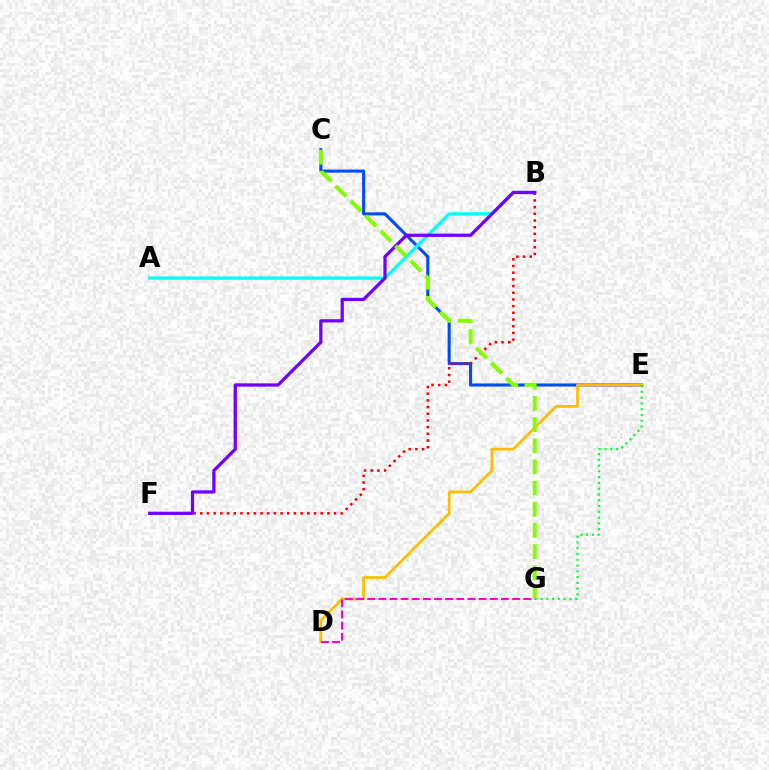{('C', 'E'): [{'color': '#004bff', 'line_style': 'solid', 'thickness': 2.21}], ('B', 'F'): [{'color': '#ff0000', 'line_style': 'dotted', 'thickness': 1.82}, {'color': '#7200ff', 'line_style': 'solid', 'thickness': 2.34}], ('A', 'B'): [{'color': '#00fff6', 'line_style': 'solid', 'thickness': 2.33}], ('D', 'E'): [{'color': '#ffbd00', 'line_style': 'solid', 'thickness': 1.98}], ('D', 'G'): [{'color': '#ff00cf', 'line_style': 'dashed', 'thickness': 1.51}], ('C', 'G'): [{'color': '#84ff00', 'line_style': 'dashed', 'thickness': 2.88}], ('E', 'G'): [{'color': '#00ff39', 'line_style': 'dotted', 'thickness': 1.57}]}